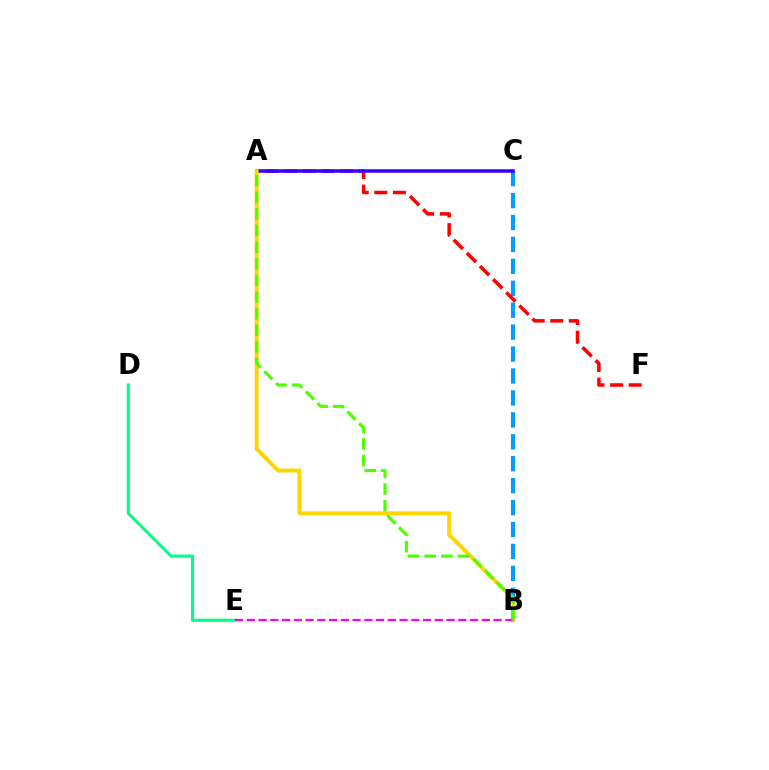{('D', 'E'): [{'color': '#00ff86', 'line_style': 'solid', 'thickness': 2.24}], ('B', 'C'): [{'color': '#009eff', 'line_style': 'dashed', 'thickness': 2.98}], ('A', 'F'): [{'color': '#ff0000', 'line_style': 'dashed', 'thickness': 2.52}], ('A', 'C'): [{'color': '#3700ff', 'line_style': 'solid', 'thickness': 2.54}], ('A', 'B'): [{'color': '#ffd500', 'line_style': 'solid', 'thickness': 2.84}, {'color': '#4fff00', 'line_style': 'dashed', 'thickness': 2.26}], ('B', 'E'): [{'color': '#ff00ed', 'line_style': 'dashed', 'thickness': 1.6}]}